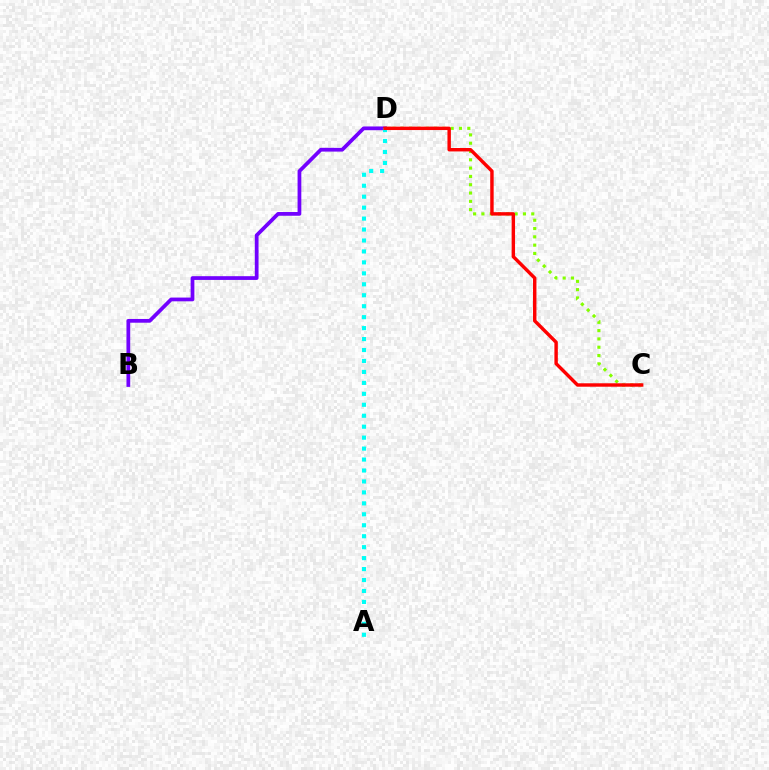{('C', 'D'): [{'color': '#84ff00', 'line_style': 'dotted', 'thickness': 2.26}, {'color': '#ff0000', 'line_style': 'solid', 'thickness': 2.47}], ('B', 'D'): [{'color': '#7200ff', 'line_style': 'solid', 'thickness': 2.7}], ('A', 'D'): [{'color': '#00fff6', 'line_style': 'dotted', 'thickness': 2.98}]}